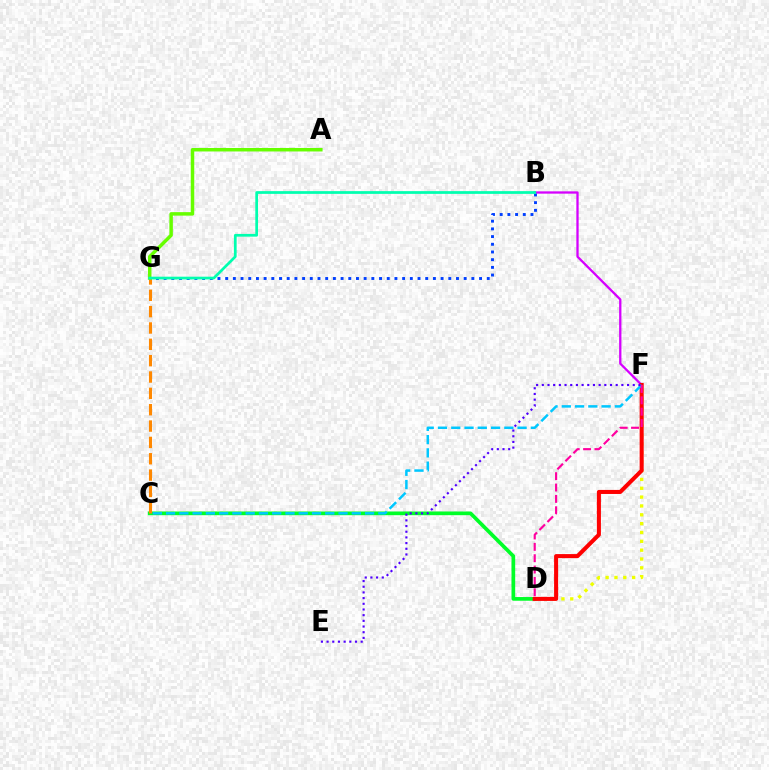{('D', 'F'): [{'color': '#eeff00', 'line_style': 'dotted', 'thickness': 2.4}, {'color': '#ff0000', 'line_style': 'solid', 'thickness': 2.91}, {'color': '#ff00a0', 'line_style': 'dashed', 'thickness': 1.54}], ('C', 'D'): [{'color': '#00ff27', 'line_style': 'solid', 'thickness': 2.67}], ('B', 'F'): [{'color': '#d600ff', 'line_style': 'solid', 'thickness': 1.65}], ('C', 'F'): [{'color': '#00c7ff', 'line_style': 'dashed', 'thickness': 1.8}], ('B', 'G'): [{'color': '#003fff', 'line_style': 'dotted', 'thickness': 2.09}, {'color': '#00ffaf', 'line_style': 'solid', 'thickness': 1.97}], ('C', 'G'): [{'color': '#ff8800', 'line_style': 'dashed', 'thickness': 2.22}], ('A', 'G'): [{'color': '#66ff00', 'line_style': 'solid', 'thickness': 2.51}], ('E', 'F'): [{'color': '#4f00ff', 'line_style': 'dotted', 'thickness': 1.54}]}